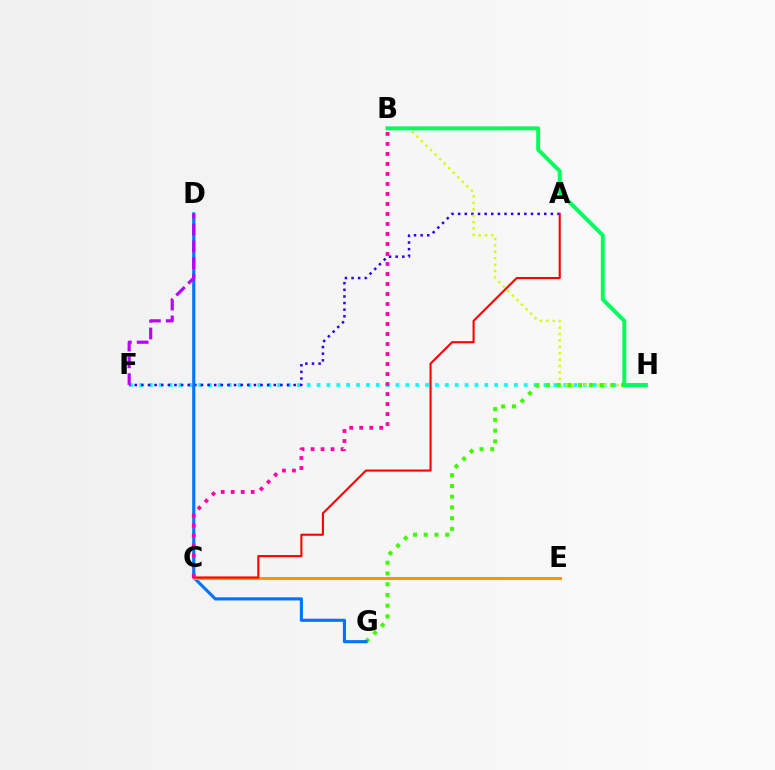{('F', 'H'): [{'color': '#00fff6', 'line_style': 'dotted', 'thickness': 2.68}], ('A', 'F'): [{'color': '#2500ff', 'line_style': 'dotted', 'thickness': 1.8}], ('B', 'H'): [{'color': '#d1ff00', 'line_style': 'dotted', 'thickness': 1.74}, {'color': '#00ff5c', 'line_style': 'solid', 'thickness': 2.83}], ('G', 'H'): [{'color': '#3dff00', 'line_style': 'dotted', 'thickness': 2.92}], ('D', 'G'): [{'color': '#0074ff', 'line_style': 'solid', 'thickness': 2.26}], ('C', 'E'): [{'color': '#ff9400', 'line_style': 'solid', 'thickness': 2.18}], ('A', 'C'): [{'color': '#ff0000', 'line_style': 'solid', 'thickness': 1.51}], ('B', 'C'): [{'color': '#ff00ac', 'line_style': 'dotted', 'thickness': 2.72}], ('D', 'F'): [{'color': '#b900ff', 'line_style': 'dashed', 'thickness': 2.28}]}